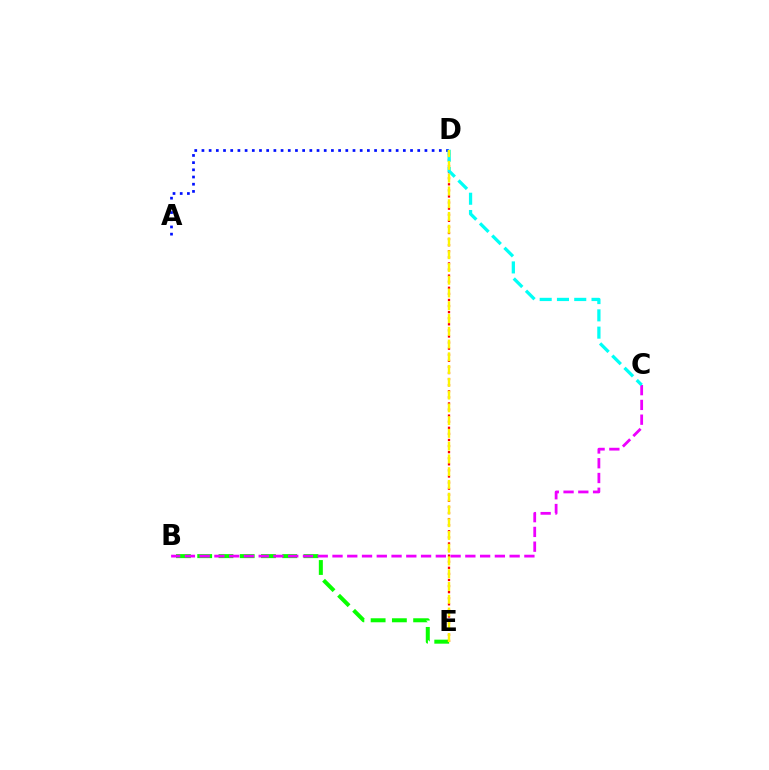{('B', 'E'): [{'color': '#08ff00', 'line_style': 'dashed', 'thickness': 2.89}], ('A', 'D'): [{'color': '#0010ff', 'line_style': 'dotted', 'thickness': 1.95}], ('D', 'E'): [{'color': '#ff0000', 'line_style': 'dotted', 'thickness': 1.65}, {'color': '#fcf500', 'line_style': 'dashed', 'thickness': 1.73}], ('B', 'C'): [{'color': '#ee00ff', 'line_style': 'dashed', 'thickness': 2.01}], ('C', 'D'): [{'color': '#00fff6', 'line_style': 'dashed', 'thickness': 2.35}]}